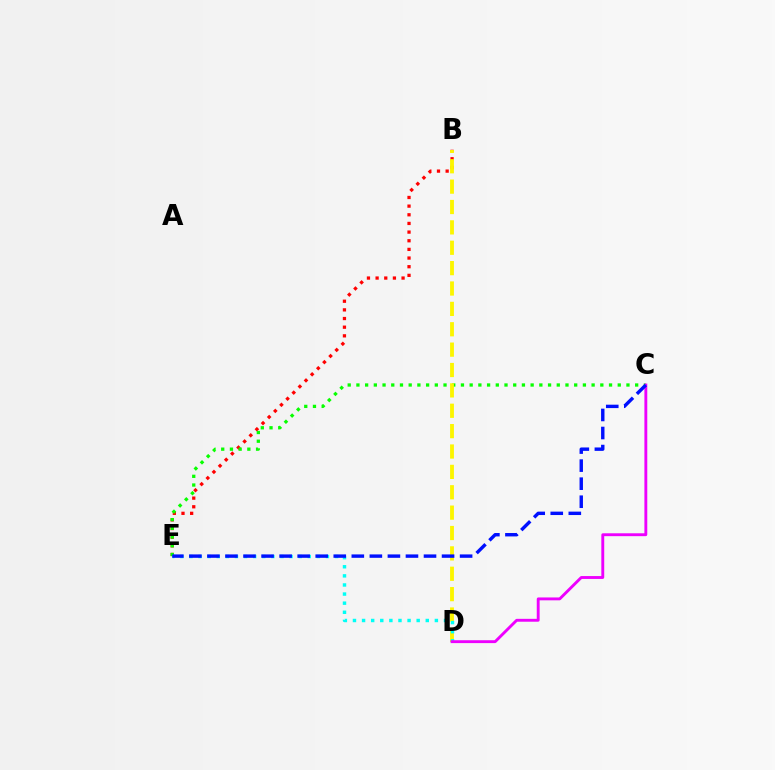{('B', 'E'): [{'color': '#ff0000', 'line_style': 'dotted', 'thickness': 2.35}], ('C', 'E'): [{'color': '#08ff00', 'line_style': 'dotted', 'thickness': 2.37}, {'color': '#0010ff', 'line_style': 'dashed', 'thickness': 2.45}], ('B', 'D'): [{'color': '#fcf500', 'line_style': 'dashed', 'thickness': 2.77}], ('D', 'E'): [{'color': '#00fff6', 'line_style': 'dotted', 'thickness': 2.47}], ('C', 'D'): [{'color': '#ee00ff', 'line_style': 'solid', 'thickness': 2.07}]}